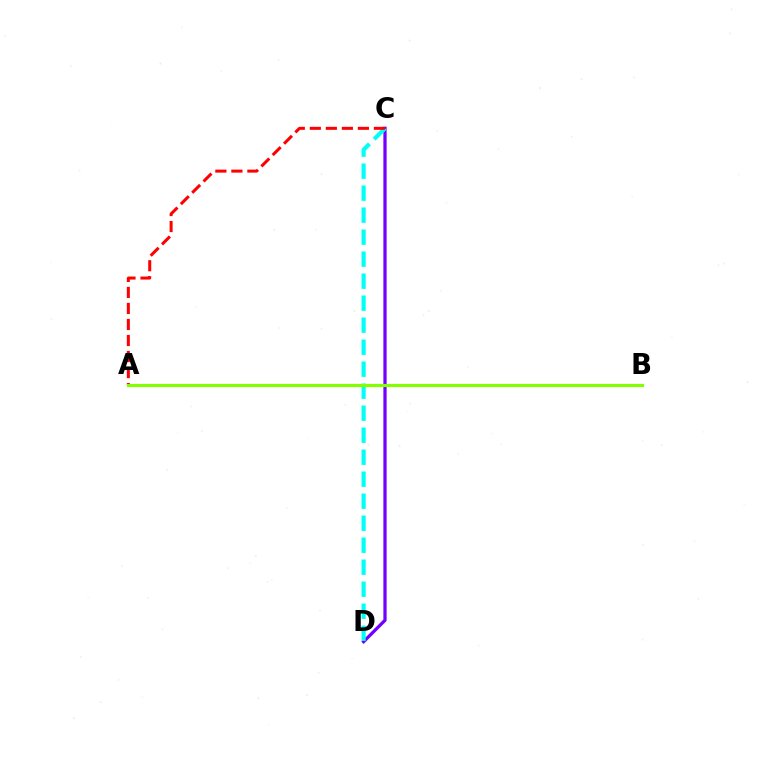{('C', 'D'): [{'color': '#7200ff', 'line_style': 'solid', 'thickness': 2.34}, {'color': '#00fff6', 'line_style': 'dashed', 'thickness': 2.99}], ('A', 'C'): [{'color': '#ff0000', 'line_style': 'dashed', 'thickness': 2.18}], ('A', 'B'): [{'color': '#84ff00', 'line_style': 'solid', 'thickness': 2.28}]}